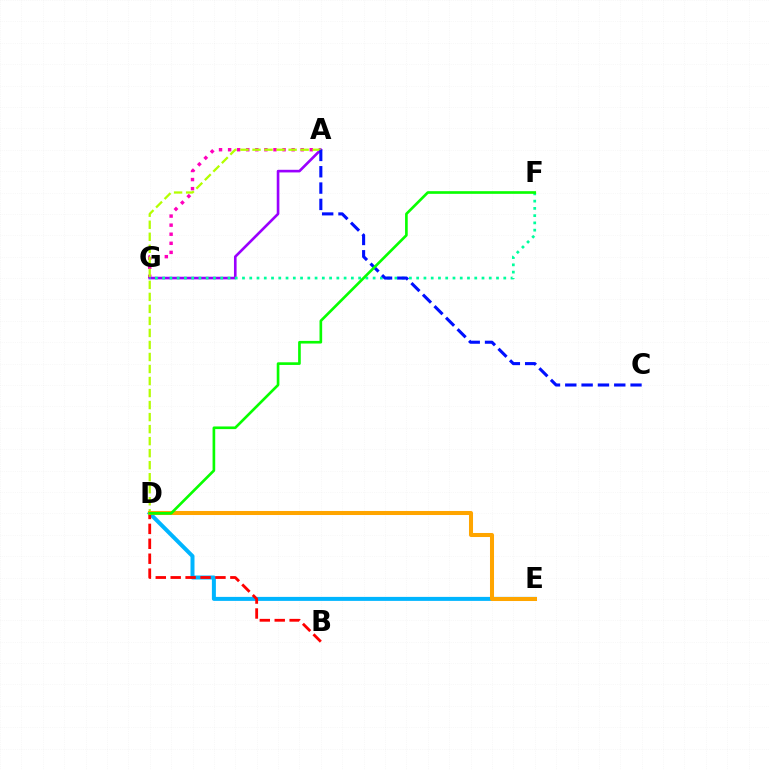{('A', 'G'): [{'color': '#ff00bd', 'line_style': 'dotted', 'thickness': 2.47}, {'color': '#9b00ff', 'line_style': 'solid', 'thickness': 1.89}], ('A', 'D'): [{'color': '#b3ff00', 'line_style': 'dashed', 'thickness': 1.63}], ('D', 'E'): [{'color': '#00b5ff', 'line_style': 'solid', 'thickness': 2.88}, {'color': '#ffa500', 'line_style': 'solid', 'thickness': 2.91}], ('F', 'G'): [{'color': '#00ff9d', 'line_style': 'dotted', 'thickness': 1.97}], ('B', 'D'): [{'color': '#ff0000', 'line_style': 'dashed', 'thickness': 2.03}], ('A', 'C'): [{'color': '#0010ff', 'line_style': 'dashed', 'thickness': 2.22}], ('D', 'F'): [{'color': '#08ff00', 'line_style': 'solid', 'thickness': 1.91}]}